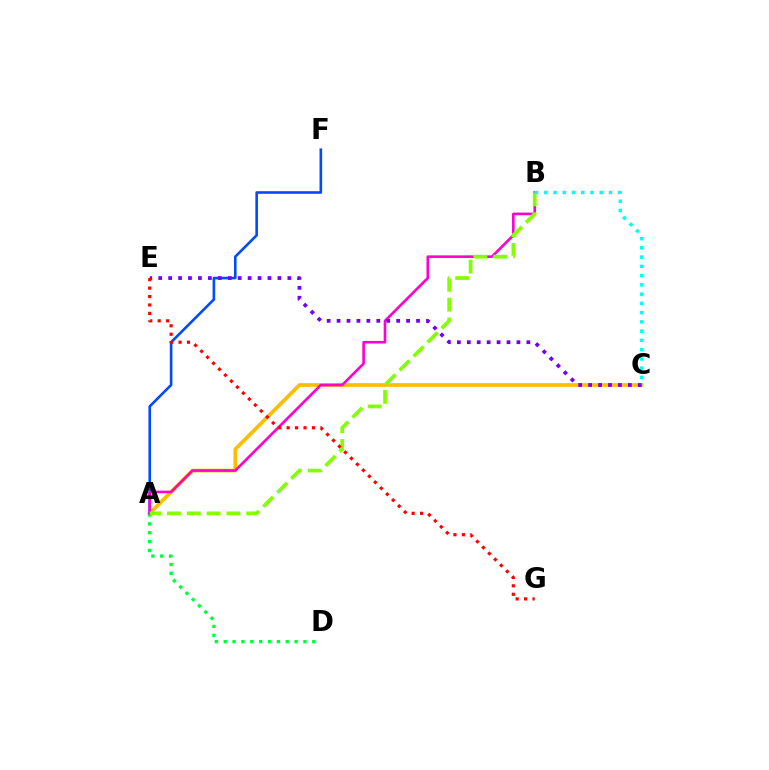{('A', 'C'): [{'color': '#ffbd00', 'line_style': 'solid', 'thickness': 2.65}], ('A', 'D'): [{'color': '#00ff39', 'line_style': 'dotted', 'thickness': 2.41}], ('A', 'F'): [{'color': '#004bff', 'line_style': 'solid', 'thickness': 1.88}], ('A', 'B'): [{'color': '#ff00cf', 'line_style': 'solid', 'thickness': 1.88}, {'color': '#84ff00', 'line_style': 'dashed', 'thickness': 2.69}], ('C', 'E'): [{'color': '#7200ff', 'line_style': 'dotted', 'thickness': 2.7}], ('B', 'C'): [{'color': '#00fff6', 'line_style': 'dotted', 'thickness': 2.51}], ('E', 'G'): [{'color': '#ff0000', 'line_style': 'dotted', 'thickness': 2.29}]}